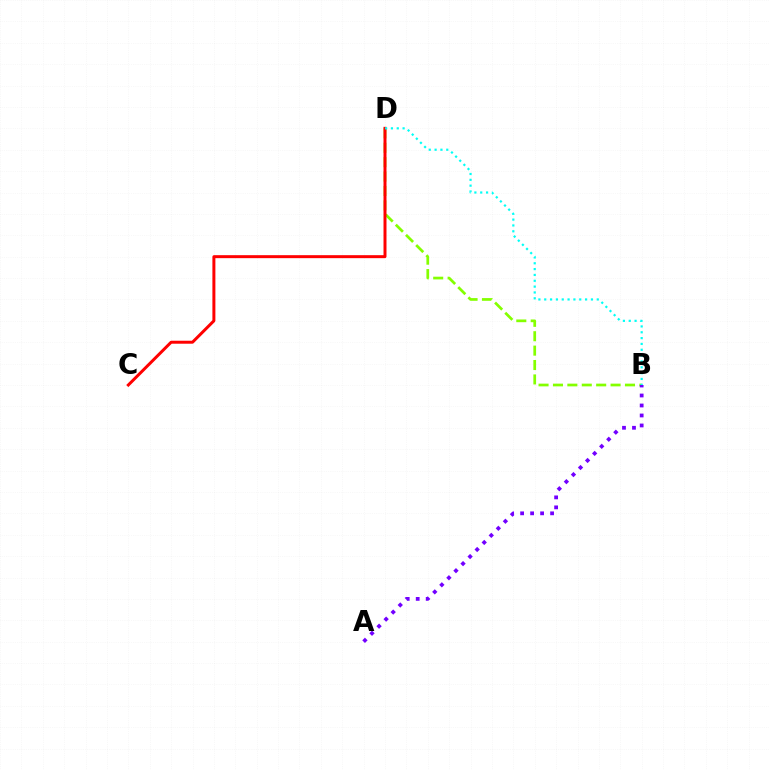{('B', 'D'): [{'color': '#84ff00', 'line_style': 'dashed', 'thickness': 1.96}, {'color': '#00fff6', 'line_style': 'dotted', 'thickness': 1.59}], ('A', 'B'): [{'color': '#7200ff', 'line_style': 'dotted', 'thickness': 2.71}], ('C', 'D'): [{'color': '#ff0000', 'line_style': 'solid', 'thickness': 2.15}]}